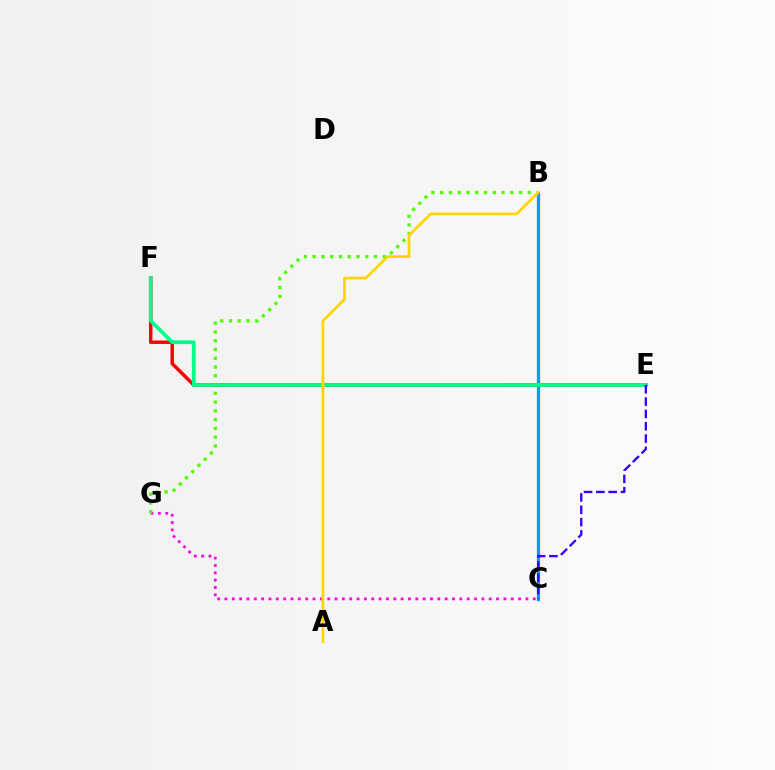{('C', 'G'): [{'color': '#ff00ed', 'line_style': 'dotted', 'thickness': 1.99}], ('B', 'C'): [{'color': '#009eff', 'line_style': 'solid', 'thickness': 2.35}], ('B', 'G'): [{'color': '#4fff00', 'line_style': 'dotted', 'thickness': 2.38}], ('E', 'F'): [{'color': '#ff0000', 'line_style': 'solid', 'thickness': 2.51}, {'color': '#00ff86', 'line_style': 'solid', 'thickness': 2.68}], ('C', 'E'): [{'color': '#3700ff', 'line_style': 'dashed', 'thickness': 1.67}], ('A', 'B'): [{'color': '#ffd500', 'line_style': 'solid', 'thickness': 1.97}]}